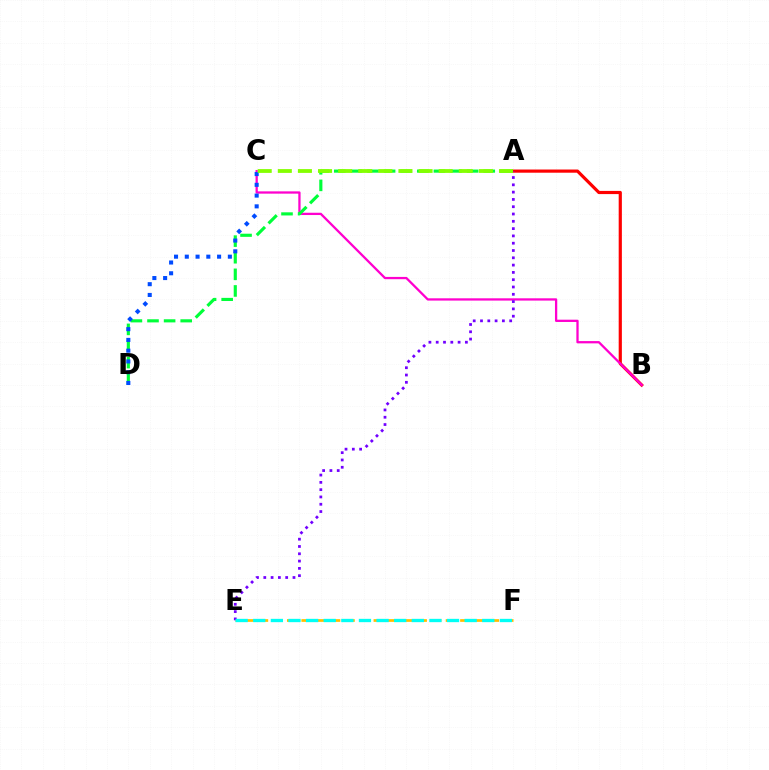{('A', 'B'): [{'color': '#ff0000', 'line_style': 'solid', 'thickness': 2.29}], ('B', 'C'): [{'color': '#ff00cf', 'line_style': 'solid', 'thickness': 1.64}], ('E', 'F'): [{'color': '#ffbd00', 'line_style': 'dashed', 'thickness': 1.96}, {'color': '#00fff6', 'line_style': 'dashed', 'thickness': 2.39}], ('A', 'E'): [{'color': '#7200ff', 'line_style': 'dotted', 'thickness': 1.98}], ('A', 'D'): [{'color': '#00ff39', 'line_style': 'dashed', 'thickness': 2.26}], ('C', 'D'): [{'color': '#004bff', 'line_style': 'dotted', 'thickness': 2.92}], ('A', 'C'): [{'color': '#84ff00', 'line_style': 'dashed', 'thickness': 2.73}]}